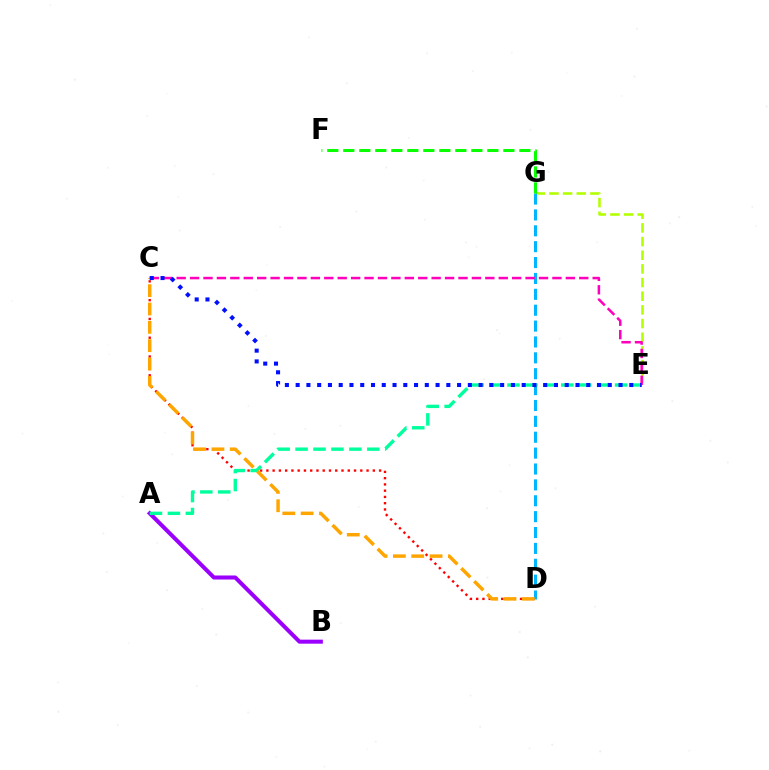{('C', 'D'): [{'color': '#ff0000', 'line_style': 'dotted', 'thickness': 1.7}, {'color': '#ffa500', 'line_style': 'dashed', 'thickness': 2.49}], ('E', 'G'): [{'color': '#b3ff00', 'line_style': 'dashed', 'thickness': 1.86}], ('D', 'G'): [{'color': '#00b5ff', 'line_style': 'dashed', 'thickness': 2.16}], ('C', 'E'): [{'color': '#ff00bd', 'line_style': 'dashed', 'thickness': 1.82}, {'color': '#0010ff', 'line_style': 'dotted', 'thickness': 2.92}], ('F', 'G'): [{'color': '#08ff00', 'line_style': 'dashed', 'thickness': 2.17}], ('A', 'B'): [{'color': '#9b00ff', 'line_style': 'solid', 'thickness': 2.9}], ('A', 'E'): [{'color': '#00ff9d', 'line_style': 'dashed', 'thickness': 2.44}]}